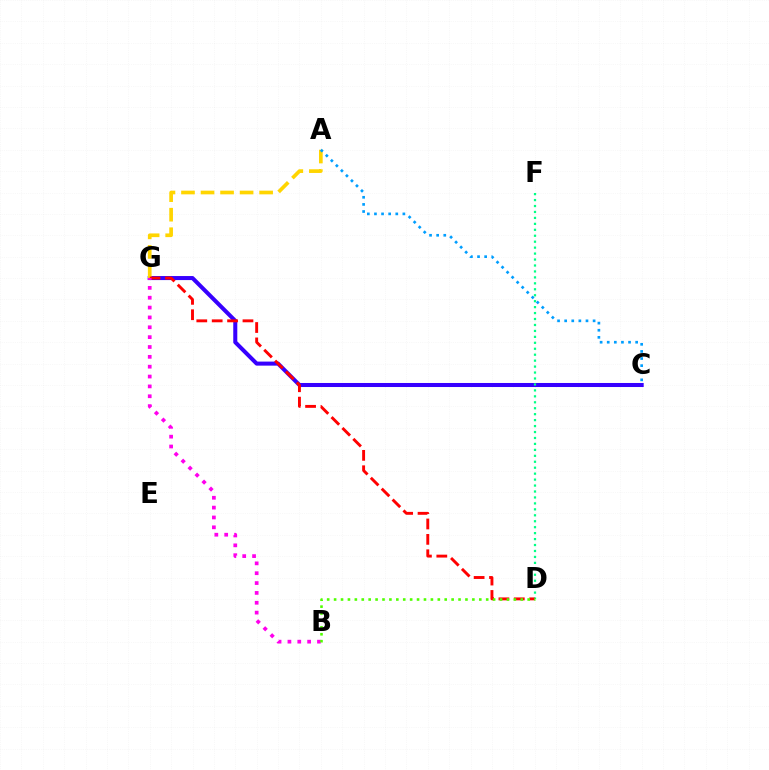{('C', 'G'): [{'color': '#3700ff', 'line_style': 'solid', 'thickness': 2.91}], ('A', 'G'): [{'color': '#ffd500', 'line_style': 'dashed', 'thickness': 2.65}], ('D', 'F'): [{'color': '#00ff86', 'line_style': 'dotted', 'thickness': 1.62}], ('A', 'C'): [{'color': '#009eff', 'line_style': 'dotted', 'thickness': 1.93}], ('D', 'G'): [{'color': '#ff0000', 'line_style': 'dashed', 'thickness': 2.09}], ('B', 'G'): [{'color': '#ff00ed', 'line_style': 'dotted', 'thickness': 2.68}], ('B', 'D'): [{'color': '#4fff00', 'line_style': 'dotted', 'thickness': 1.88}]}